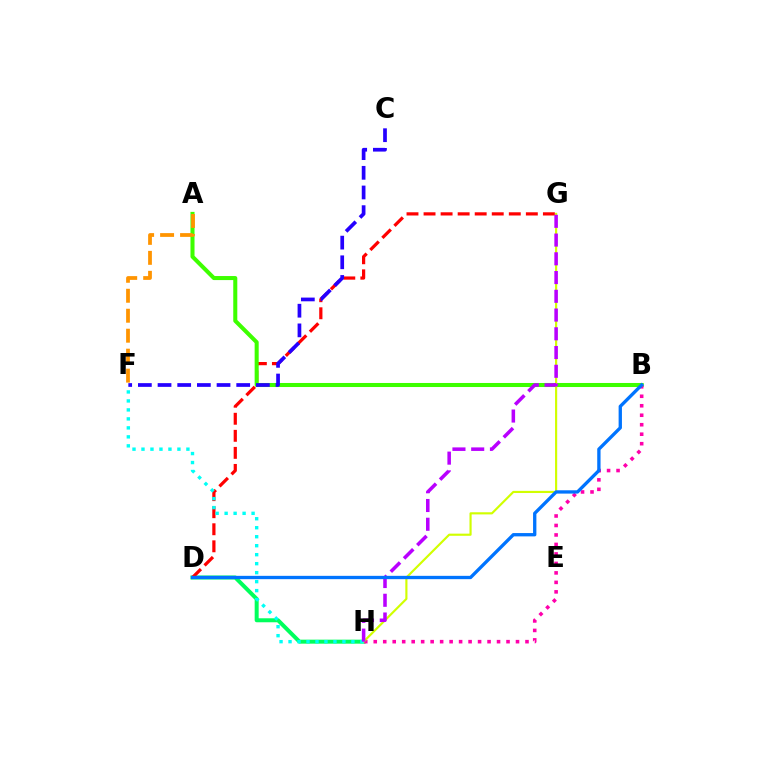{('D', 'H'): [{'color': '#00ff5c', 'line_style': 'solid', 'thickness': 2.88}], ('D', 'G'): [{'color': '#ff0000', 'line_style': 'dashed', 'thickness': 2.32}], ('A', 'B'): [{'color': '#3dff00', 'line_style': 'solid', 'thickness': 2.91}], ('B', 'H'): [{'color': '#ff00ac', 'line_style': 'dotted', 'thickness': 2.58}], ('G', 'H'): [{'color': '#d1ff00', 'line_style': 'solid', 'thickness': 1.55}, {'color': '#b900ff', 'line_style': 'dashed', 'thickness': 2.55}], ('F', 'H'): [{'color': '#00fff6', 'line_style': 'dotted', 'thickness': 2.44}], ('A', 'F'): [{'color': '#ff9400', 'line_style': 'dashed', 'thickness': 2.71}], ('C', 'F'): [{'color': '#2500ff', 'line_style': 'dashed', 'thickness': 2.67}], ('B', 'D'): [{'color': '#0074ff', 'line_style': 'solid', 'thickness': 2.39}]}